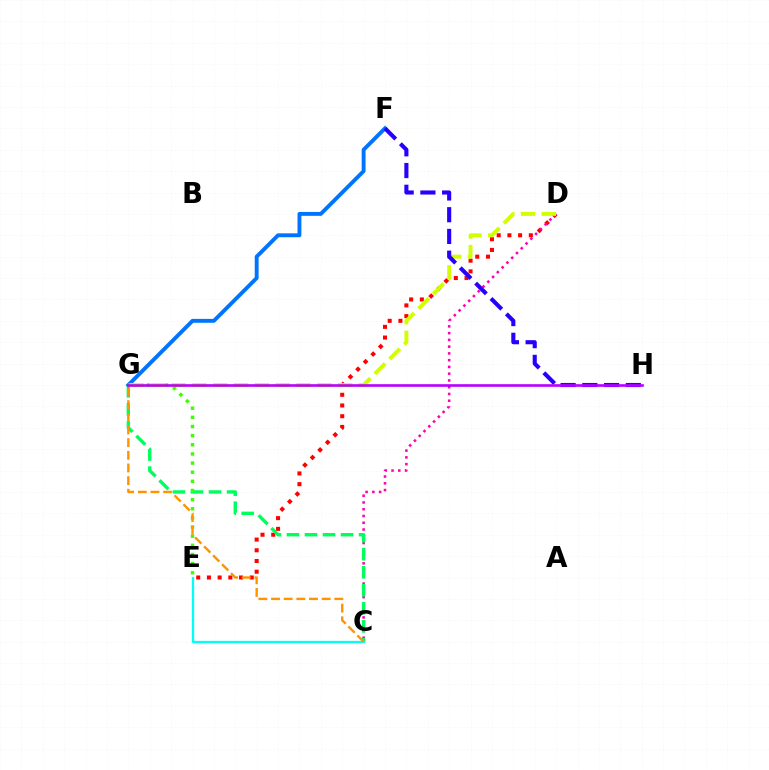{('D', 'E'): [{'color': '#ff0000', 'line_style': 'dotted', 'thickness': 2.91}], ('C', 'D'): [{'color': '#ff00ac', 'line_style': 'dotted', 'thickness': 1.84}], ('C', 'G'): [{'color': '#00ff5c', 'line_style': 'dashed', 'thickness': 2.45}, {'color': '#ff9400', 'line_style': 'dashed', 'thickness': 1.72}], ('C', 'E'): [{'color': '#00fff6', 'line_style': 'solid', 'thickness': 1.65}], ('F', 'G'): [{'color': '#0074ff', 'line_style': 'solid', 'thickness': 2.8}], ('E', 'G'): [{'color': '#3dff00', 'line_style': 'dotted', 'thickness': 2.48}], ('D', 'G'): [{'color': '#d1ff00', 'line_style': 'dashed', 'thickness': 2.83}], ('F', 'H'): [{'color': '#2500ff', 'line_style': 'dashed', 'thickness': 2.95}], ('G', 'H'): [{'color': '#b900ff', 'line_style': 'solid', 'thickness': 1.9}]}